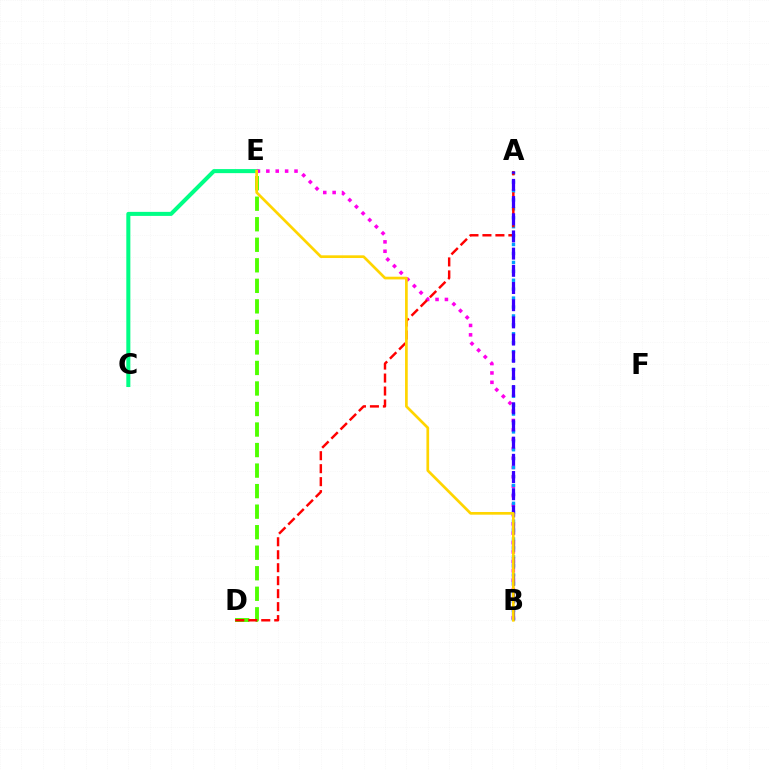{('C', 'E'): [{'color': '#00ff86', 'line_style': 'solid', 'thickness': 2.91}], ('B', 'E'): [{'color': '#ff00ed', 'line_style': 'dotted', 'thickness': 2.55}, {'color': '#ffd500', 'line_style': 'solid', 'thickness': 1.94}], ('D', 'E'): [{'color': '#4fff00', 'line_style': 'dashed', 'thickness': 2.79}], ('A', 'B'): [{'color': '#009eff', 'line_style': 'dotted', 'thickness': 2.42}, {'color': '#3700ff', 'line_style': 'dashed', 'thickness': 2.33}], ('A', 'D'): [{'color': '#ff0000', 'line_style': 'dashed', 'thickness': 1.76}]}